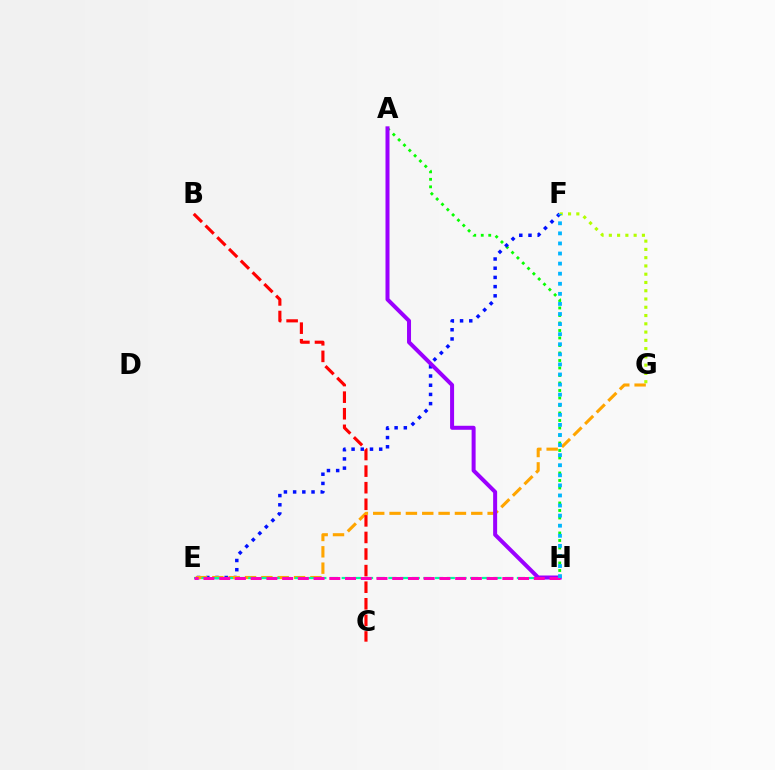{('A', 'H'): [{'color': '#08ff00', 'line_style': 'dotted', 'thickness': 2.04}, {'color': '#9b00ff', 'line_style': 'solid', 'thickness': 2.88}], ('E', 'F'): [{'color': '#0010ff', 'line_style': 'dotted', 'thickness': 2.5}], ('F', 'G'): [{'color': '#b3ff00', 'line_style': 'dotted', 'thickness': 2.25}], ('E', 'G'): [{'color': '#ffa500', 'line_style': 'dashed', 'thickness': 2.22}], ('B', 'C'): [{'color': '#ff0000', 'line_style': 'dashed', 'thickness': 2.25}], ('E', 'H'): [{'color': '#00ff9d', 'line_style': 'dashed', 'thickness': 1.59}, {'color': '#ff00bd', 'line_style': 'dashed', 'thickness': 2.14}], ('F', 'H'): [{'color': '#00b5ff', 'line_style': 'dotted', 'thickness': 2.74}]}